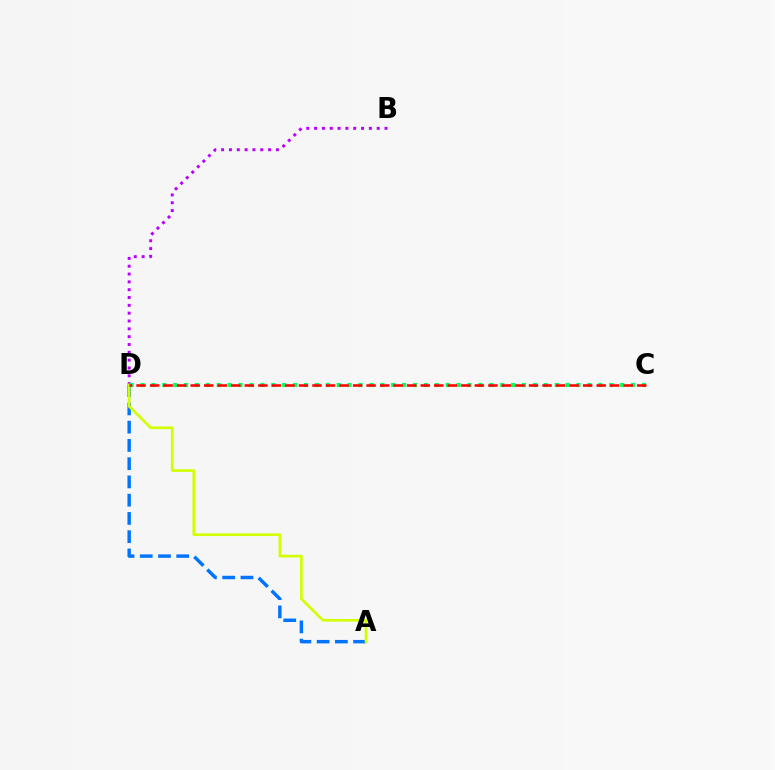{('A', 'D'): [{'color': '#0074ff', 'line_style': 'dashed', 'thickness': 2.48}, {'color': '#d1ff00', 'line_style': 'solid', 'thickness': 1.92}], ('B', 'D'): [{'color': '#b900ff', 'line_style': 'dotted', 'thickness': 2.13}], ('C', 'D'): [{'color': '#00ff5c', 'line_style': 'dotted', 'thickness': 2.96}, {'color': '#ff0000', 'line_style': 'dashed', 'thickness': 1.84}]}